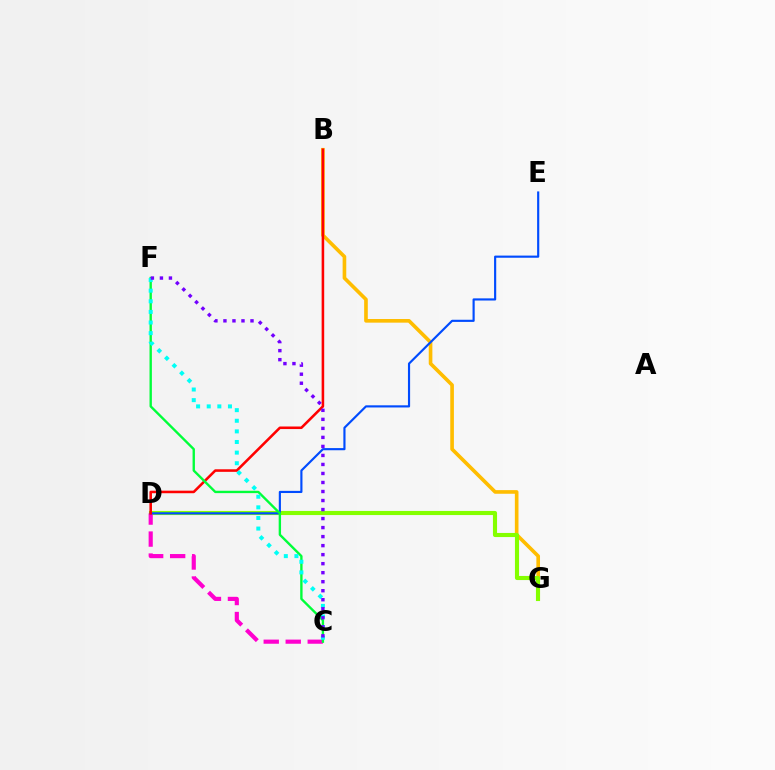{('B', 'G'): [{'color': '#ffbd00', 'line_style': 'solid', 'thickness': 2.62}], ('D', 'G'): [{'color': '#84ff00', 'line_style': 'solid', 'thickness': 2.96}], ('C', 'D'): [{'color': '#ff00cf', 'line_style': 'dashed', 'thickness': 2.99}], ('D', 'E'): [{'color': '#004bff', 'line_style': 'solid', 'thickness': 1.55}], ('B', 'D'): [{'color': '#ff0000', 'line_style': 'solid', 'thickness': 1.84}], ('C', 'F'): [{'color': '#00ff39', 'line_style': 'solid', 'thickness': 1.71}, {'color': '#00fff6', 'line_style': 'dotted', 'thickness': 2.88}, {'color': '#7200ff', 'line_style': 'dotted', 'thickness': 2.45}]}